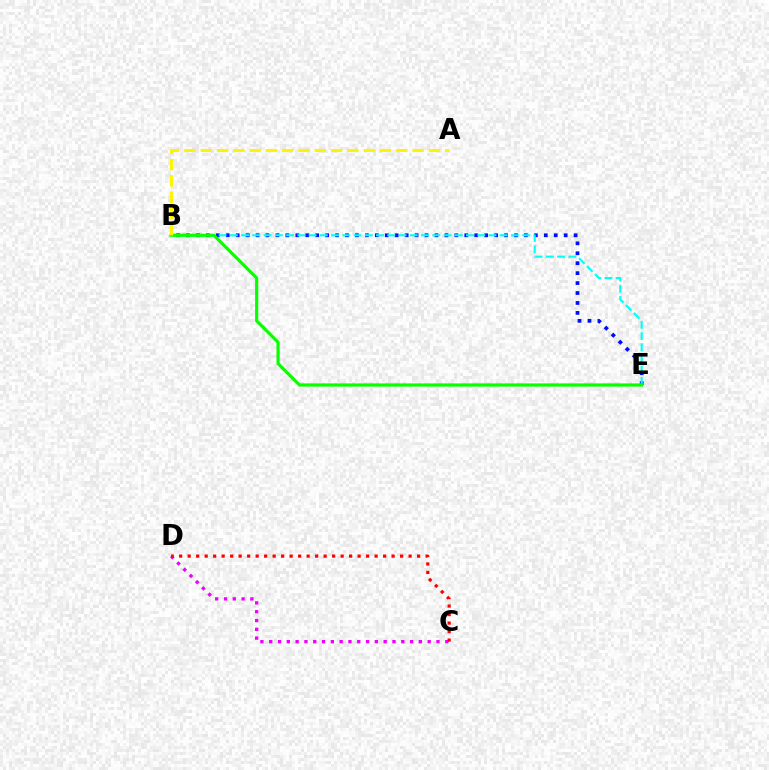{('B', 'E'): [{'color': '#0010ff', 'line_style': 'dotted', 'thickness': 2.7}, {'color': '#00fff6', 'line_style': 'dashed', 'thickness': 1.53}, {'color': '#08ff00', 'line_style': 'solid', 'thickness': 2.29}], ('C', 'D'): [{'color': '#ee00ff', 'line_style': 'dotted', 'thickness': 2.39}, {'color': '#ff0000', 'line_style': 'dotted', 'thickness': 2.31}], ('A', 'B'): [{'color': '#fcf500', 'line_style': 'dashed', 'thickness': 2.21}]}